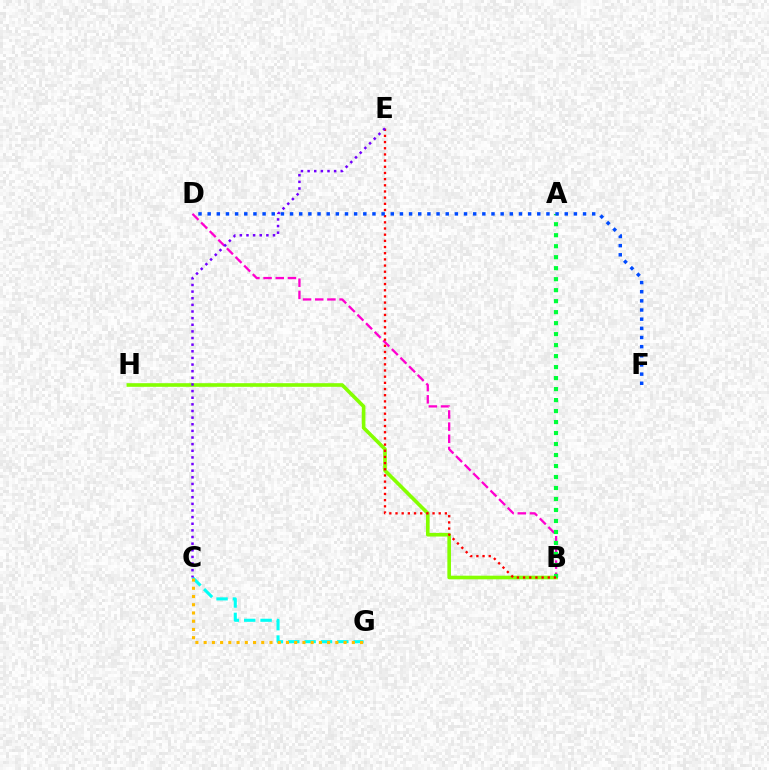{('B', 'D'): [{'color': '#ff00cf', 'line_style': 'dashed', 'thickness': 1.65}], ('C', 'G'): [{'color': '#00fff6', 'line_style': 'dashed', 'thickness': 2.22}, {'color': '#ffbd00', 'line_style': 'dotted', 'thickness': 2.24}], ('B', 'H'): [{'color': '#84ff00', 'line_style': 'solid', 'thickness': 2.61}], ('A', 'B'): [{'color': '#00ff39', 'line_style': 'dotted', 'thickness': 2.99}], ('B', 'E'): [{'color': '#ff0000', 'line_style': 'dotted', 'thickness': 1.68}], ('D', 'F'): [{'color': '#004bff', 'line_style': 'dotted', 'thickness': 2.49}], ('C', 'E'): [{'color': '#7200ff', 'line_style': 'dotted', 'thickness': 1.8}]}